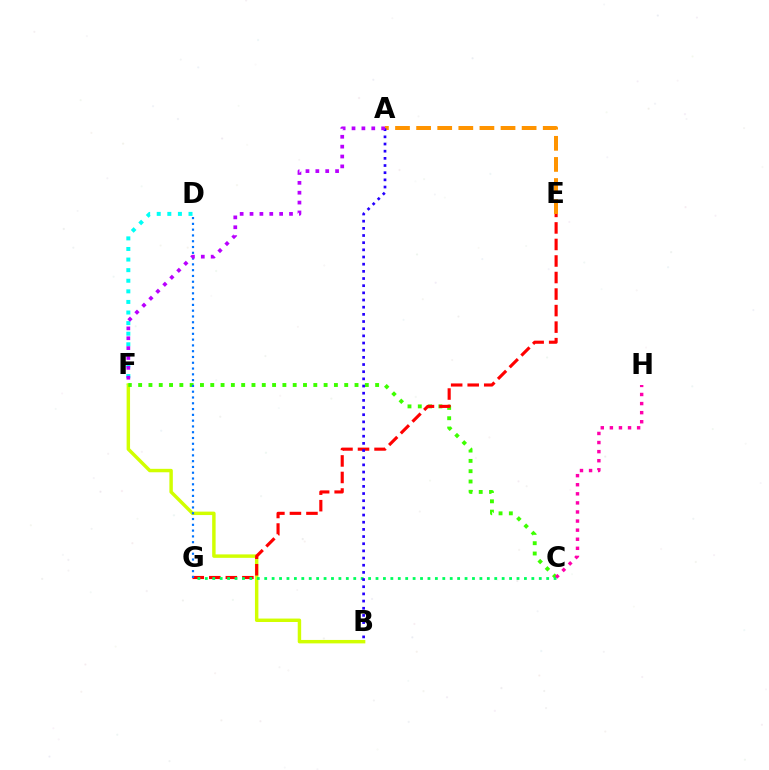{('D', 'F'): [{'color': '#00fff6', 'line_style': 'dotted', 'thickness': 2.88}], ('B', 'F'): [{'color': '#d1ff00', 'line_style': 'solid', 'thickness': 2.48}], ('C', 'F'): [{'color': '#3dff00', 'line_style': 'dotted', 'thickness': 2.8}], ('E', 'G'): [{'color': '#ff0000', 'line_style': 'dashed', 'thickness': 2.25}], ('C', 'G'): [{'color': '#00ff5c', 'line_style': 'dotted', 'thickness': 2.02}], ('D', 'G'): [{'color': '#0074ff', 'line_style': 'dotted', 'thickness': 1.57}], ('A', 'E'): [{'color': '#ff9400', 'line_style': 'dashed', 'thickness': 2.87}], ('C', 'H'): [{'color': '#ff00ac', 'line_style': 'dotted', 'thickness': 2.47}], ('A', 'B'): [{'color': '#2500ff', 'line_style': 'dotted', 'thickness': 1.95}], ('A', 'F'): [{'color': '#b900ff', 'line_style': 'dotted', 'thickness': 2.68}]}